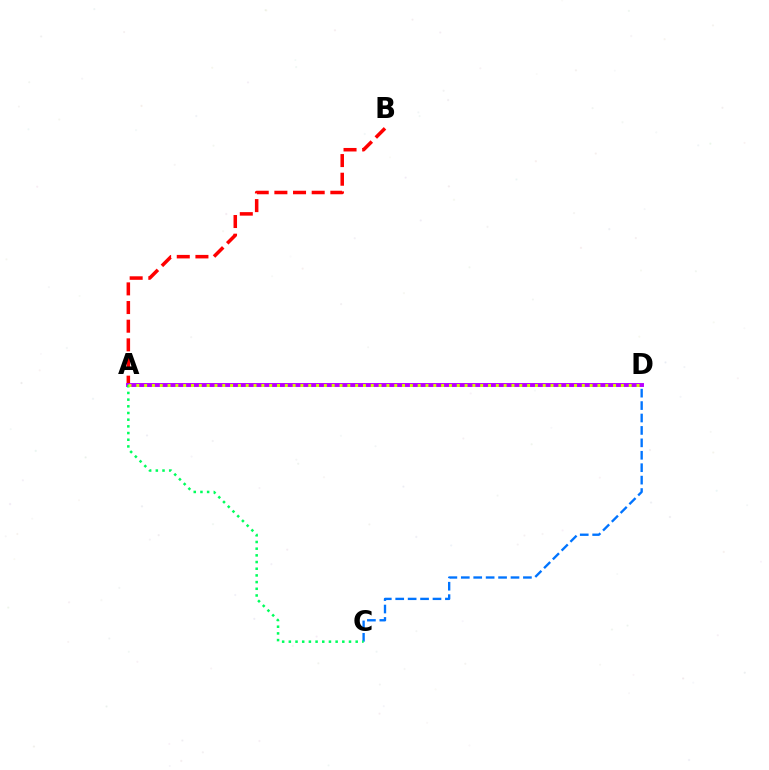{('A', 'B'): [{'color': '#ff0000', 'line_style': 'dashed', 'thickness': 2.53}], ('C', 'D'): [{'color': '#0074ff', 'line_style': 'dashed', 'thickness': 1.69}], ('A', 'D'): [{'color': '#b900ff', 'line_style': 'solid', 'thickness': 2.83}, {'color': '#d1ff00', 'line_style': 'dotted', 'thickness': 2.12}], ('A', 'C'): [{'color': '#00ff5c', 'line_style': 'dotted', 'thickness': 1.82}]}